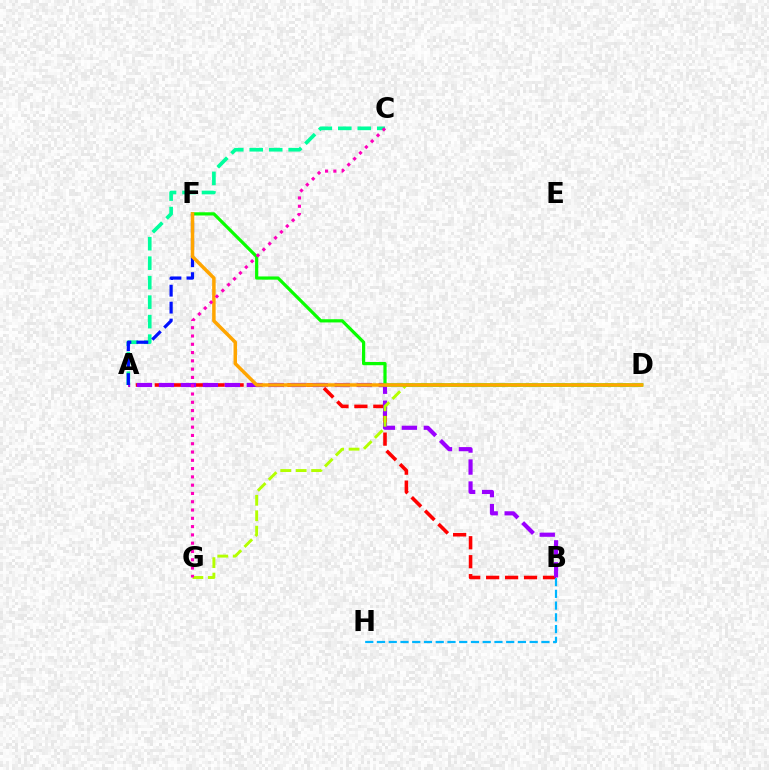{('A', 'B'): [{'color': '#ff0000', 'line_style': 'dashed', 'thickness': 2.57}, {'color': '#9b00ff', 'line_style': 'dashed', 'thickness': 2.99}], ('D', 'G'): [{'color': '#b3ff00', 'line_style': 'dashed', 'thickness': 2.1}], ('D', 'F'): [{'color': '#08ff00', 'line_style': 'solid', 'thickness': 2.31}, {'color': '#ffa500', 'line_style': 'solid', 'thickness': 2.52}], ('A', 'C'): [{'color': '#00ff9d', 'line_style': 'dashed', 'thickness': 2.65}], ('B', 'H'): [{'color': '#00b5ff', 'line_style': 'dashed', 'thickness': 1.6}], ('A', 'F'): [{'color': '#0010ff', 'line_style': 'dashed', 'thickness': 2.3}], ('C', 'G'): [{'color': '#ff00bd', 'line_style': 'dotted', 'thickness': 2.25}]}